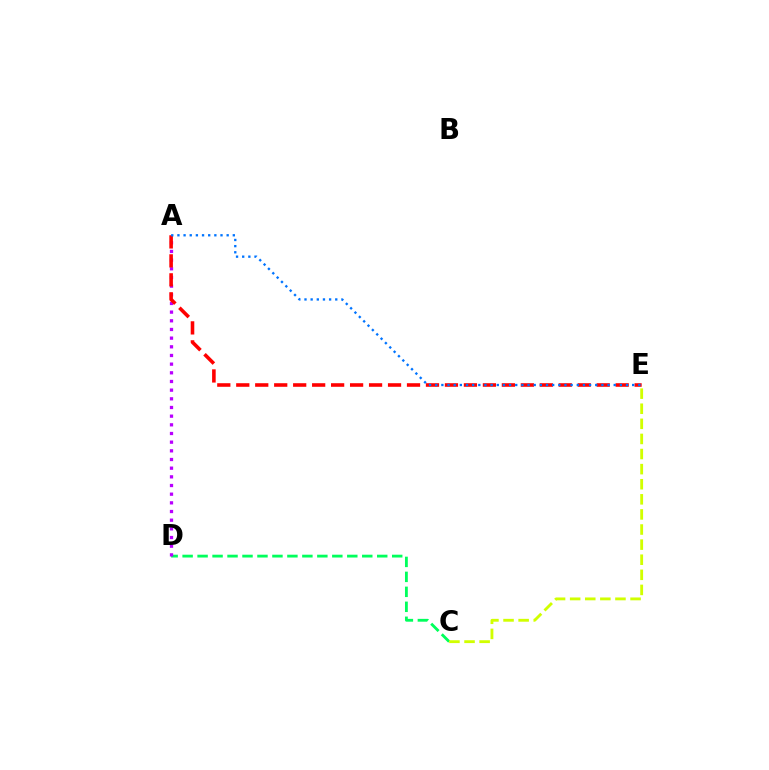{('C', 'D'): [{'color': '#00ff5c', 'line_style': 'dashed', 'thickness': 2.03}], ('A', 'D'): [{'color': '#b900ff', 'line_style': 'dotted', 'thickness': 2.36}], ('A', 'E'): [{'color': '#ff0000', 'line_style': 'dashed', 'thickness': 2.58}, {'color': '#0074ff', 'line_style': 'dotted', 'thickness': 1.67}], ('C', 'E'): [{'color': '#d1ff00', 'line_style': 'dashed', 'thickness': 2.05}]}